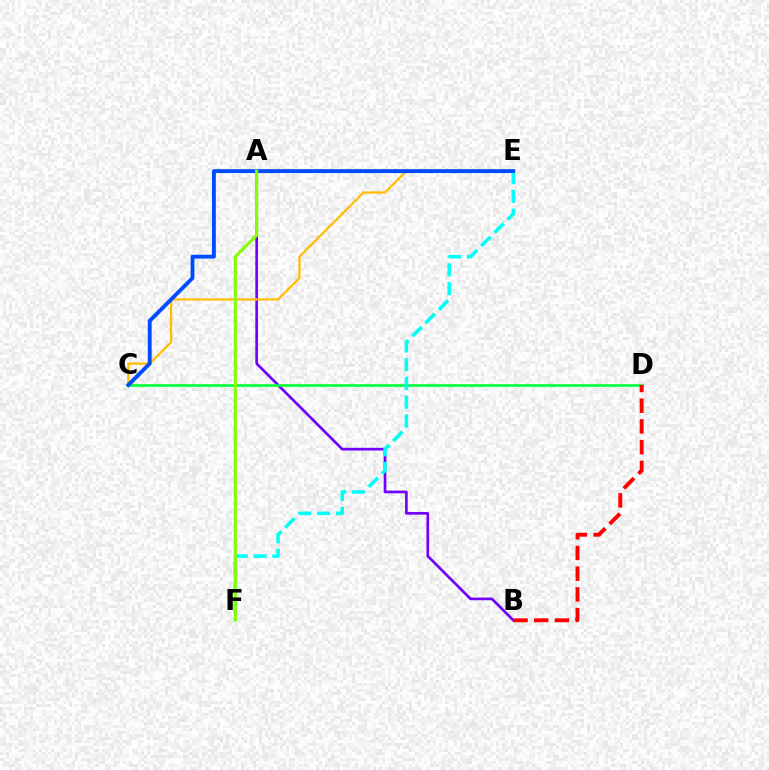{('A', 'B'): [{'color': '#7200ff', 'line_style': 'solid', 'thickness': 1.93}], ('A', 'E'): [{'color': '#ff00cf', 'line_style': 'dashed', 'thickness': 1.65}], ('C', 'D'): [{'color': '#00ff39', 'line_style': 'solid', 'thickness': 1.89}], ('C', 'E'): [{'color': '#ffbd00', 'line_style': 'solid', 'thickness': 1.6}, {'color': '#004bff', 'line_style': 'solid', 'thickness': 2.79}], ('E', 'F'): [{'color': '#00fff6', 'line_style': 'dashed', 'thickness': 2.55}], ('A', 'F'): [{'color': '#84ff00', 'line_style': 'solid', 'thickness': 2.26}], ('B', 'D'): [{'color': '#ff0000', 'line_style': 'dashed', 'thickness': 2.81}]}